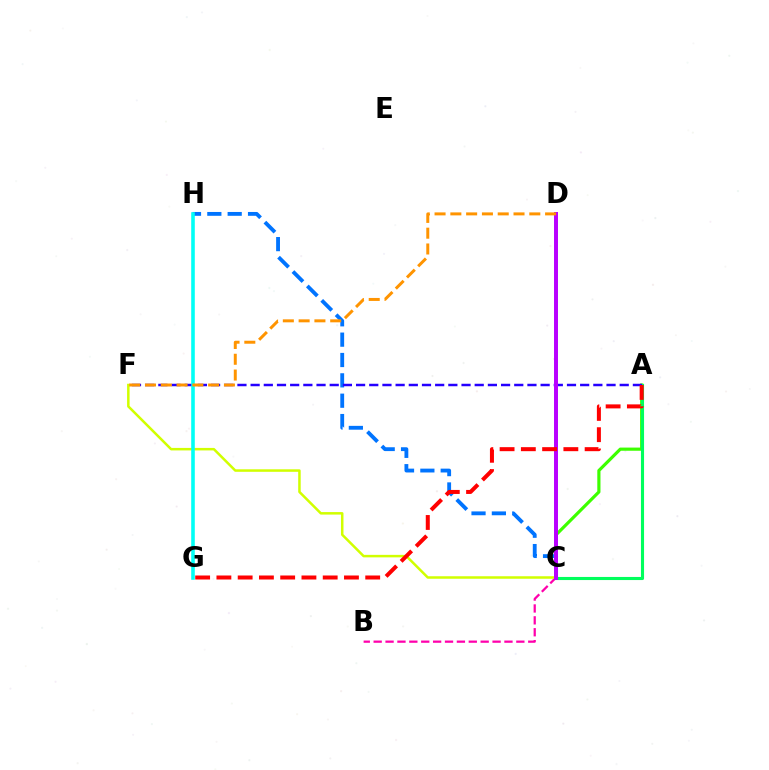{('C', 'H'): [{'color': '#0074ff', 'line_style': 'dashed', 'thickness': 2.76}], ('A', 'C'): [{'color': '#3dff00', 'line_style': 'solid', 'thickness': 2.28}, {'color': '#00ff5c', 'line_style': 'solid', 'thickness': 2.23}], ('B', 'C'): [{'color': '#ff00ac', 'line_style': 'dashed', 'thickness': 1.62}], ('C', 'F'): [{'color': '#d1ff00', 'line_style': 'solid', 'thickness': 1.8}], ('A', 'F'): [{'color': '#2500ff', 'line_style': 'dashed', 'thickness': 1.79}], ('C', 'D'): [{'color': '#b900ff', 'line_style': 'solid', 'thickness': 2.86}], ('G', 'H'): [{'color': '#00fff6', 'line_style': 'solid', 'thickness': 2.58}], ('A', 'G'): [{'color': '#ff0000', 'line_style': 'dashed', 'thickness': 2.89}], ('D', 'F'): [{'color': '#ff9400', 'line_style': 'dashed', 'thickness': 2.15}]}